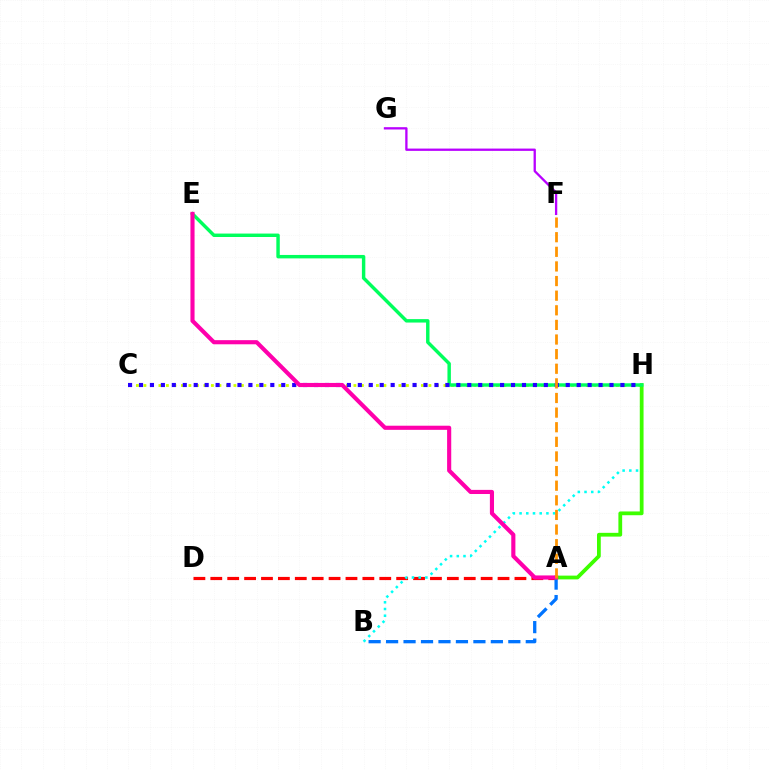{('A', 'D'): [{'color': '#ff0000', 'line_style': 'dashed', 'thickness': 2.3}], ('A', 'B'): [{'color': '#0074ff', 'line_style': 'dashed', 'thickness': 2.37}], ('F', 'G'): [{'color': '#b900ff', 'line_style': 'solid', 'thickness': 1.66}], ('B', 'H'): [{'color': '#00fff6', 'line_style': 'dotted', 'thickness': 1.82}], ('C', 'H'): [{'color': '#d1ff00', 'line_style': 'dotted', 'thickness': 2.04}, {'color': '#2500ff', 'line_style': 'dotted', 'thickness': 2.97}], ('A', 'H'): [{'color': '#3dff00', 'line_style': 'solid', 'thickness': 2.71}], ('E', 'H'): [{'color': '#00ff5c', 'line_style': 'solid', 'thickness': 2.47}], ('A', 'E'): [{'color': '#ff00ac', 'line_style': 'solid', 'thickness': 2.97}], ('A', 'F'): [{'color': '#ff9400', 'line_style': 'dashed', 'thickness': 1.99}]}